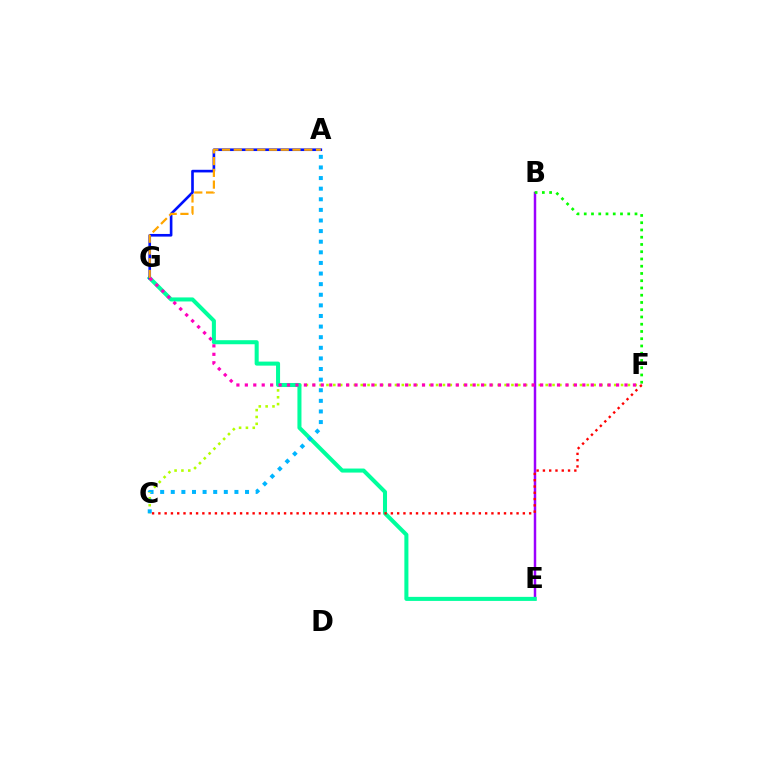{('C', 'F'): [{'color': '#b3ff00', 'line_style': 'dotted', 'thickness': 1.86}, {'color': '#ff0000', 'line_style': 'dotted', 'thickness': 1.71}], ('B', 'E'): [{'color': '#9b00ff', 'line_style': 'solid', 'thickness': 1.78}], ('E', 'G'): [{'color': '#00ff9d', 'line_style': 'solid', 'thickness': 2.91}], ('A', 'G'): [{'color': '#0010ff', 'line_style': 'solid', 'thickness': 1.9}, {'color': '#ffa500', 'line_style': 'dashed', 'thickness': 1.6}], ('B', 'F'): [{'color': '#08ff00', 'line_style': 'dotted', 'thickness': 1.97}], ('A', 'C'): [{'color': '#00b5ff', 'line_style': 'dotted', 'thickness': 2.88}], ('F', 'G'): [{'color': '#ff00bd', 'line_style': 'dotted', 'thickness': 2.29}]}